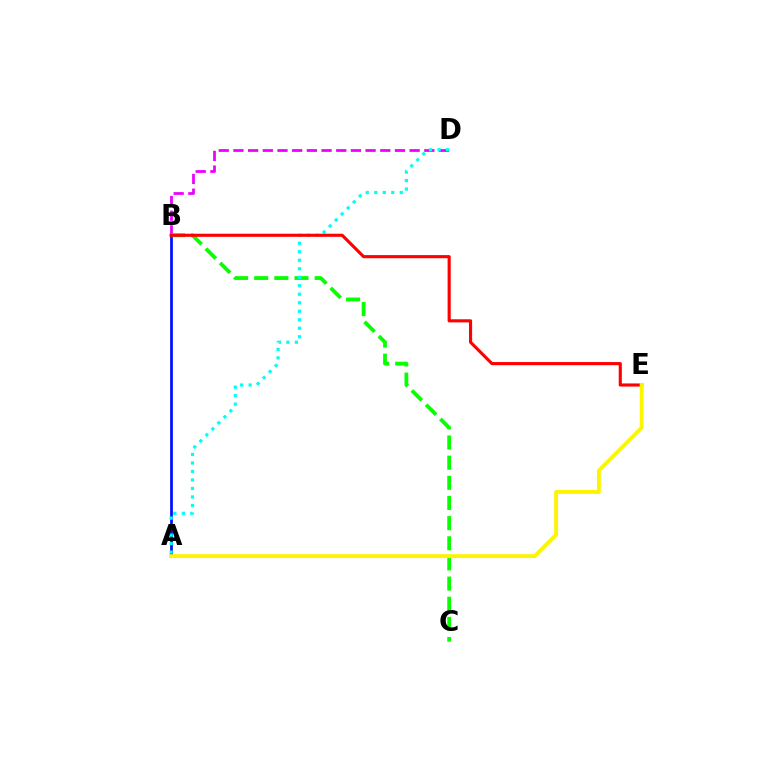{('B', 'D'): [{'color': '#ee00ff', 'line_style': 'dashed', 'thickness': 1.99}], ('A', 'B'): [{'color': '#0010ff', 'line_style': 'solid', 'thickness': 1.96}], ('B', 'C'): [{'color': '#08ff00', 'line_style': 'dashed', 'thickness': 2.74}], ('A', 'D'): [{'color': '#00fff6', 'line_style': 'dotted', 'thickness': 2.31}], ('B', 'E'): [{'color': '#ff0000', 'line_style': 'solid', 'thickness': 2.25}], ('A', 'E'): [{'color': '#fcf500', 'line_style': 'solid', 'thickness': 2.8}]}